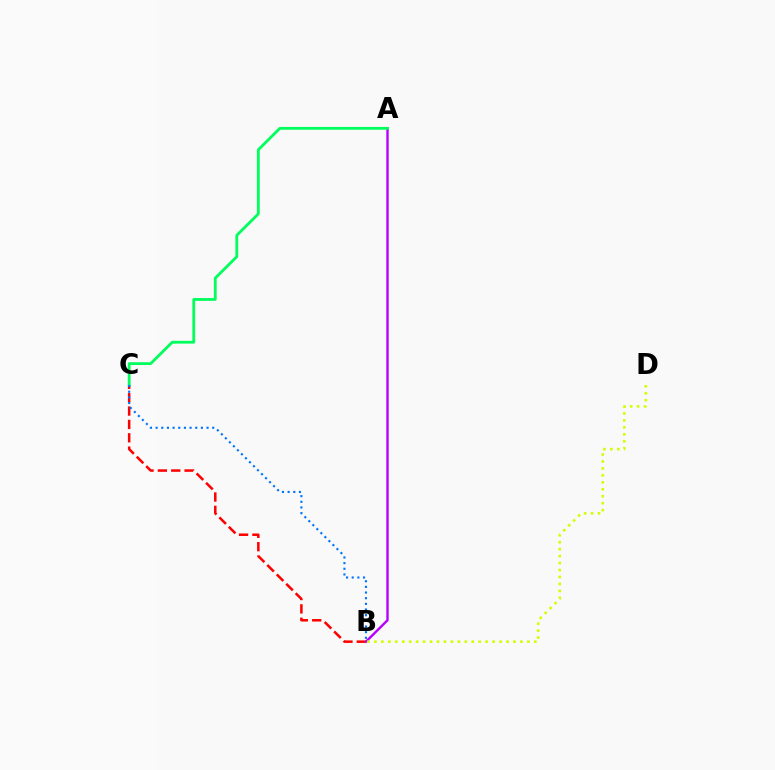{('B', 'C'): [{'color': '#ff0000', 'line_style': 'dashed', 'thickness': 1.81}, {'color': '#0074ff', 'line_style': 'dotted', 'thickness': 1.54}], ('A', 'B'): [{'color': '#b900ff', 'line_style': 'solid', 'thickness': 1.73}], ('B', 'D'): [{'color': '#d1ff00', 'line_style': 'dotted', 'thickness': 1.89}], ('A', 'C'): [{'color': '#00ff5c', 'line_style': 'solid', 'thickness': 2.02}]}